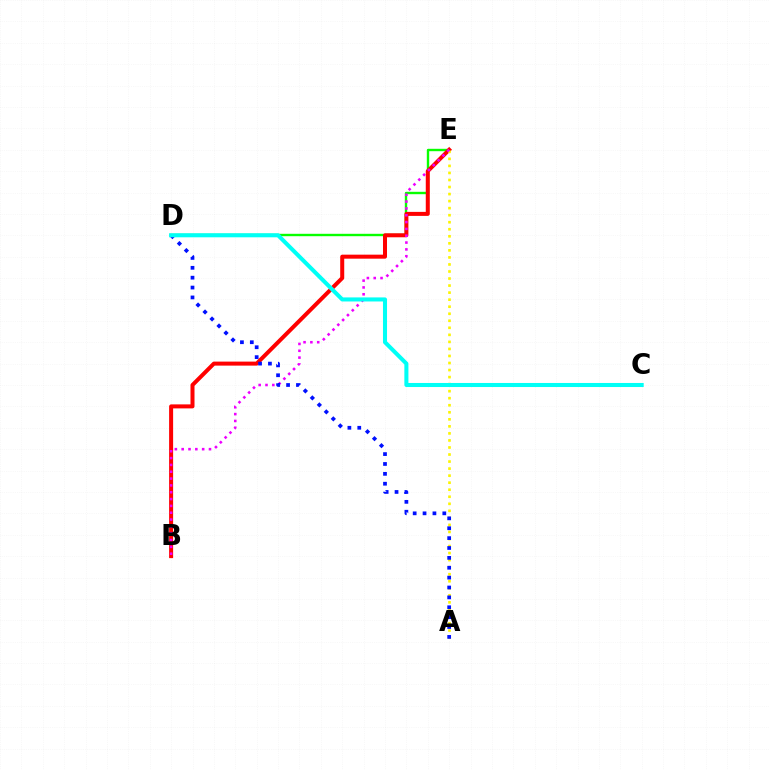{('D', 'E'): [{'color': '#08ff00', 'line_style': 'solid', 'thickness': 1.72}], ('B', 'E'): [{'color': '#ff0000', 'line_style': 'solid', 'thickness': 2.89}, {'color': '#ee00ff', 'line_style': 'dotted', 'thickness': 1.86}], ('A', 'E'): [{'color': '#fcf500', 'line_style': 'dotted', 'thickness': 1.91}], ('A', 'D'): [{'color': '#0010ff', 'line_style': 'dotted', 'thickness': 2.68}], ('C', 'D'): [{'color': '#00fff6', 'line_style': 'solid', 'thickness': 2.92}]}